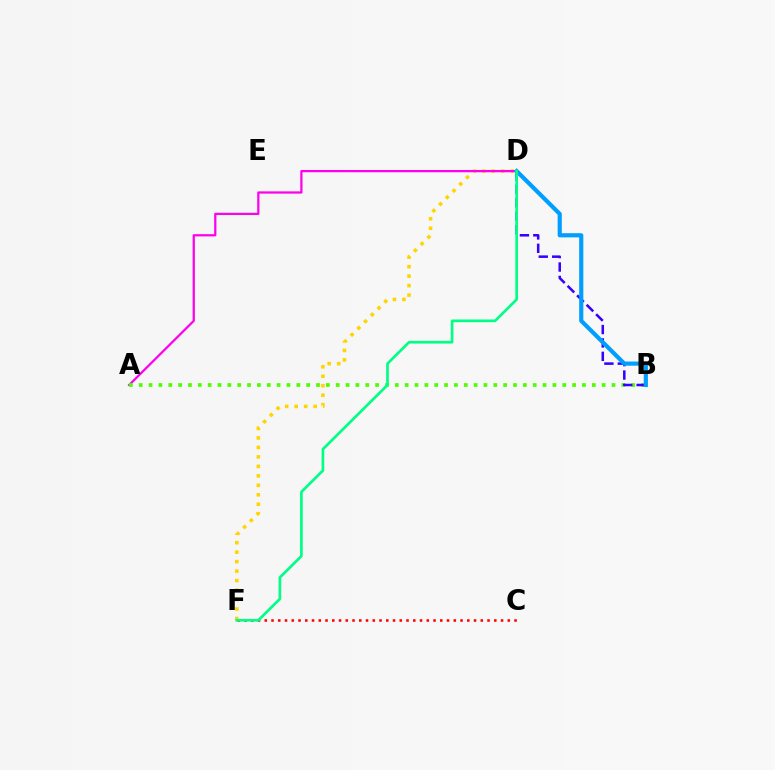{('D', 'F'): [{'color': '#ffd500', 'line_style': 'dotted', 'thickness': 2.57}, {'color': '#00ff86', 'line_style': 'solid', 'thickness': 1.93}], ('A', 'D'): [{'color': '#ff00ed', 'line_style': 'solid', 'thickness': 1.62}], ('C', 'F'): [{'color': '#ff0000', 'line_style': 'dotted', 'thickness': 1.83}], ('A', 'B'): [{'color': '#4fff00', 'line_style': 'dotted', 'thickness': 2.68}], ('B', 'D'): [{'color': '#3700ff', 'line_style': 'dashed', 'thickness': 1.82}, {'color': '#009eff', 'line_style': 'solid', 'thickness': 2.99}]}